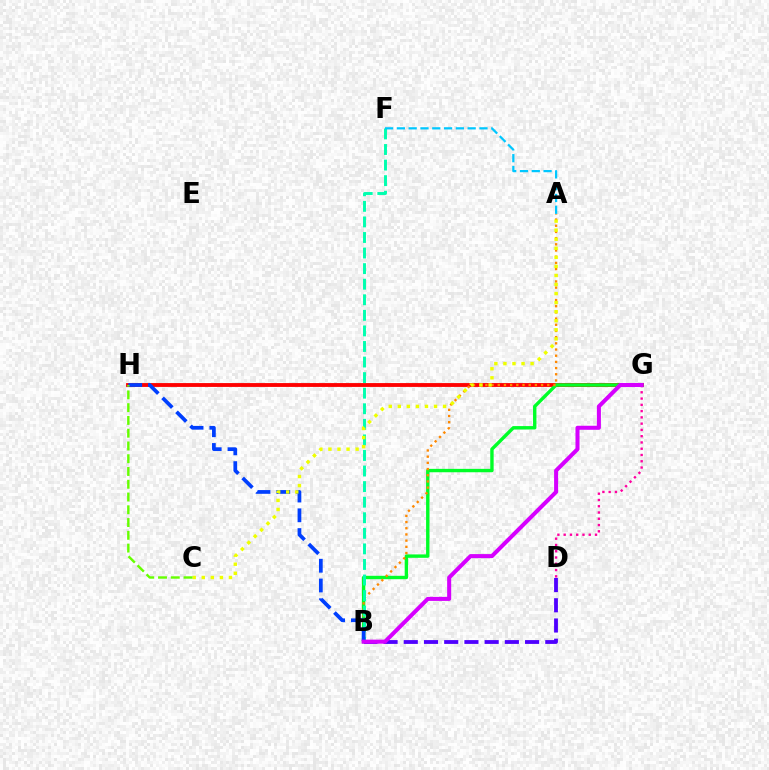{('G', 'H'): [{'color': '#ff0000', 'line_style': 'solid', 'thickness': 2.77}], ('B', 'G'): [{'color': '#00ff27', 'line_style': 'solid', 'thickness': 2.44}, {'color': '#d600ff', 'line_style': 'solid', 'thickness': 2.91}], ('D', 'G'): [{'color': '#ff00a0', 'line_style': 'dotted', 'thickness': 1.7}], ('A', 'B'): [{'color': '#ff8800', 'line_style': 'dotted', 'thickness': 1.68}], ('B', 'F'): [{'color': '#00ffaf', 'line_style': 'dashed', 'thickness': 2.12}], ('B', 'D'): [{'color': '#4f00ff', 'line_style': 'dashed', 'thickness': 2.75}], ('B', 'H'): [{'color': '#003fff', 'line_style': 'dashed', 'thickness': 2.68}], ('A', 'C'): [{'color': '#eeff00', 'line_style': 'dotted', 'thickness': 2.46}], ('A', 'F'): [{'color': '#00c7ff', 'line_style': 'dashed', 'thickness': 1.6}], ('C', 'H'): [{'color': '#66ff00', 'line_style': 'dashed', 'thickness': 1.73}]}